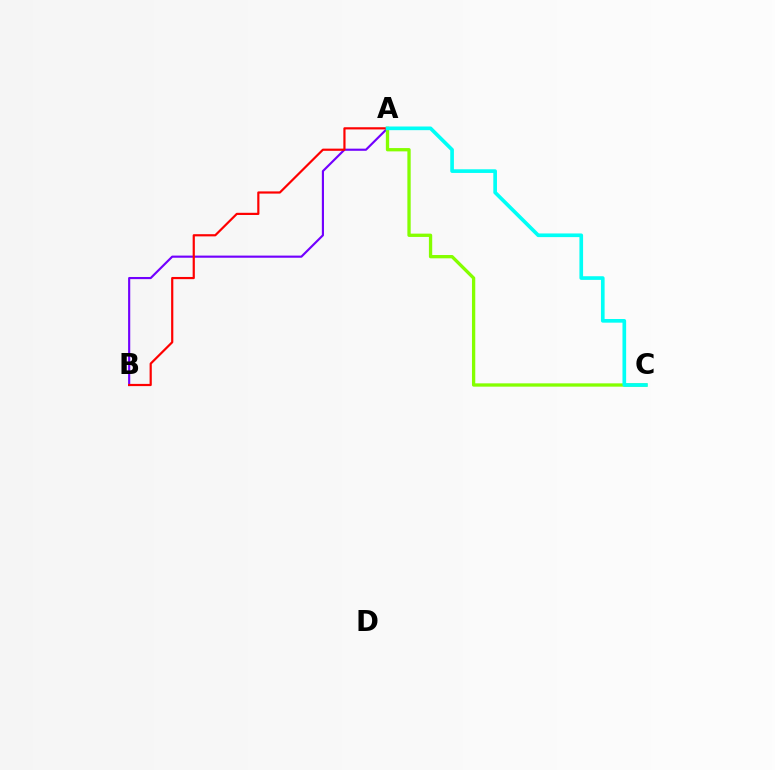{('A', 'B'): [{'color': '#7200ff', 'line_style': 'solid', 'thickness': 1.54}, {'color': '#ff0000', 'line_style': 'solid', 'thickness': 1.58}], ('A', 'C'): [{'color': '#84ff00', 'line_style': 'solid', 'thickness': 2.38}, {'color': '#00fff6', 'line_style': 'solid', 'thickness': 2.64}]}